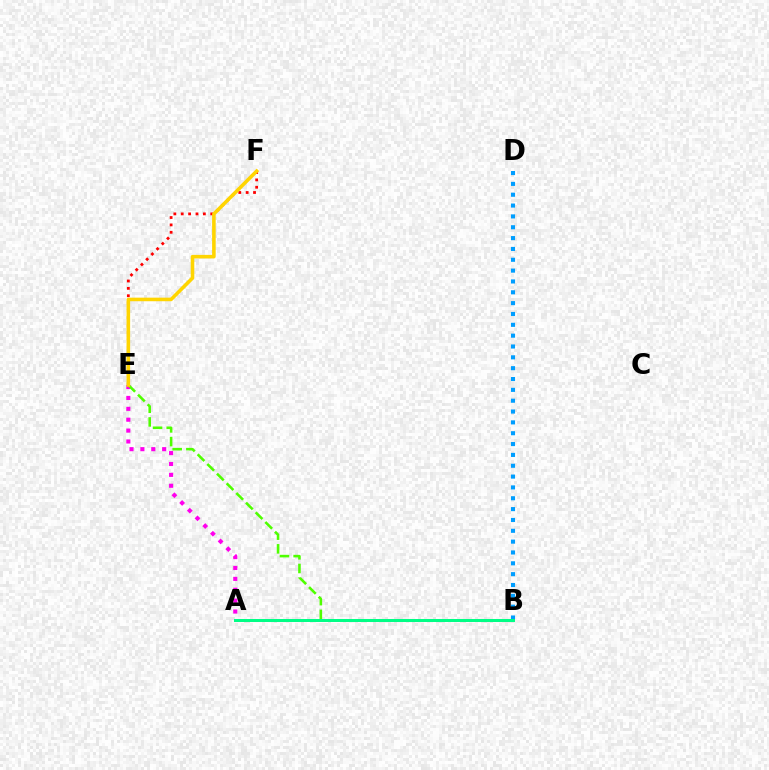{('B', 'D'): [{'color': '#009eff', 'line_style': 'dotted', 'thickness': 2.95}], ('A', 'E'): [{'color': '#ff00ed', 'line_style': 'dotted', 'thickness': 2.96}], ('B', 'E'): [{'color': '#4fff00', 'line_style': 'dashed', 'thickness': 1.86}], ('A', 'B'): [{'color': '#3700ff', 'line_style': 'dashed', 'thickness': 1.82}, {'color': '#00ff86', 'line_style': 'solid', 'thickness': 2.15}], ('E', 'F'): [{'color': '#ff0000', 'line_style': 'dotted', 'thickness': 2.0}, {'color': '#ffd500', 'line_style': 'solid', 'thickness': 2.57}]}